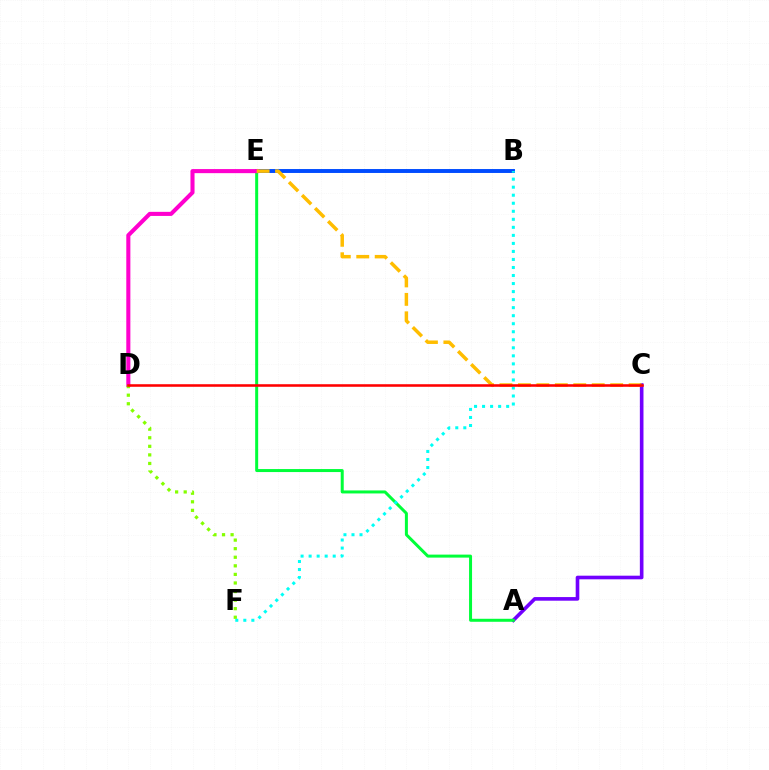{('B', 'E'): [{'color': '#004bff', 'line_style': 'solid', 'thickness': 2.83}], ('A', 'C'): [{'color': '#7200ff', 'line_style': 'solid', 'thickness': 2.61}], ('A', 'E'): [{'color': '#00ff39', 'line_style': 'solid', 'thickness': 2.16}], ('D', 'E'): [{'color': '#ff00cf', 'line_style': 'solid', 'thickness': 2.94}], ('B', 'F'): [{'color': '#00fff6', 'line_style': 'dotted', 'thickness': 2.18}], ('C', 'E'): [{'color': '#ffbd00', 'line_style': 'dashed', 'thickness': 2.51}], ('D', 'F'): [{'color': '#84ff00', 'line_style': 'dotted', 'thickness': 2.33}], ('C', 'D'): [{'color': '#ff0000', 'line_style': 'solid', 'thickness': 1.84}]}